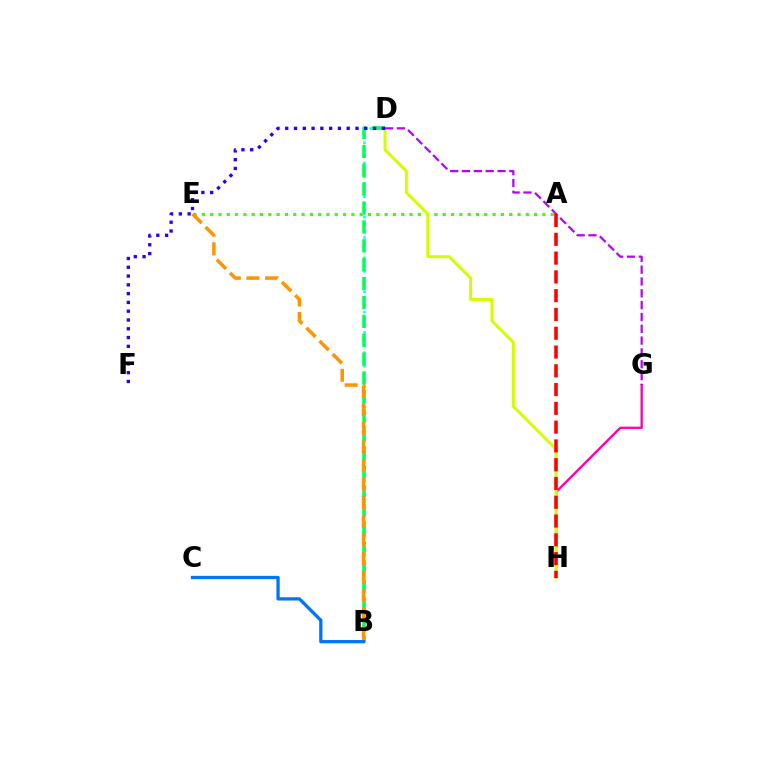{('B', 'D'): [{'color': '#00fff6', 'line_style': 'dotted', 'thickness': 1.84}, {'color': '#00ff5c', 'line_style': 'dashed', 'thickness': 2.57}], ('G', 'H'): [{'color': '#ff00ac', 'line_style': 'solid', 'thickness': 1.67}], ('A', 'E'): [{'color': '#3dff00', 'line_style': 'dotted', 'thickness': 2.26}], ('B', 'C'): [{'color': '#0074ff', 'line_style': 'solid', 'thickness': 2.37}], ('B', 'E'): [{'color': '#ff9400', 'line_style': 'dashed', 'thickness': 2.53}], ('D', 'H'): [{'color': '#d1ff00', 'line_style': 'solid', 'thickness': 2.15}], ('D', 'F'): [{'color': '#2500ff', 'line_style': 'dotted', 'thickness': 2.39}], ('D', 'G'): [{'color': '#b900ff', 'line_style': 'dashed', 'thickness': 1.61}], ('A', 'H'): [{'color': '#ff0000', 'line_style': 'dashed', 'thickness': 2.55}]}